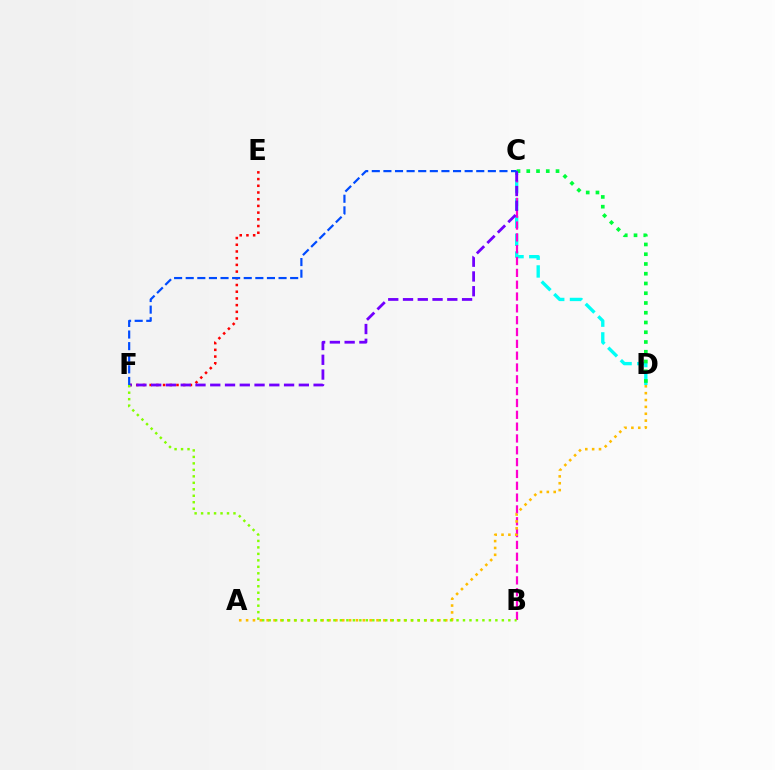{('C', 'D'): [{'color': '#00fff6', 'line_style': 'dashed', 'thickness': 2.41}, {'color': '#00ff39', 'line_style': 'dotted', 'thickness': 2.65}], ('B', 'C'): [{'color': '#ff00cf', 'line_style': 'dashed', 'thickness': 1.61}], ('A', 'D'): [{'color': '#ffbd00', 'line_style': 'dotted', 'thickness': 1.87}], ('E', 'F'): [{'color': '#ff0000', 'line_style': 'dotted', 'thickness': 1.82}], ('C', 'F'): [{'color': '#7200ff', 'line_style': 'dashed', 'thickness': 2.01}, {'color': '#004bff', 'line_style': 'dashed', 'thickness': 1.58}], ('B', 'F'): [{'color': '#84ff00', 'line_style': 'dotted', 'thickness': 1.76}]}